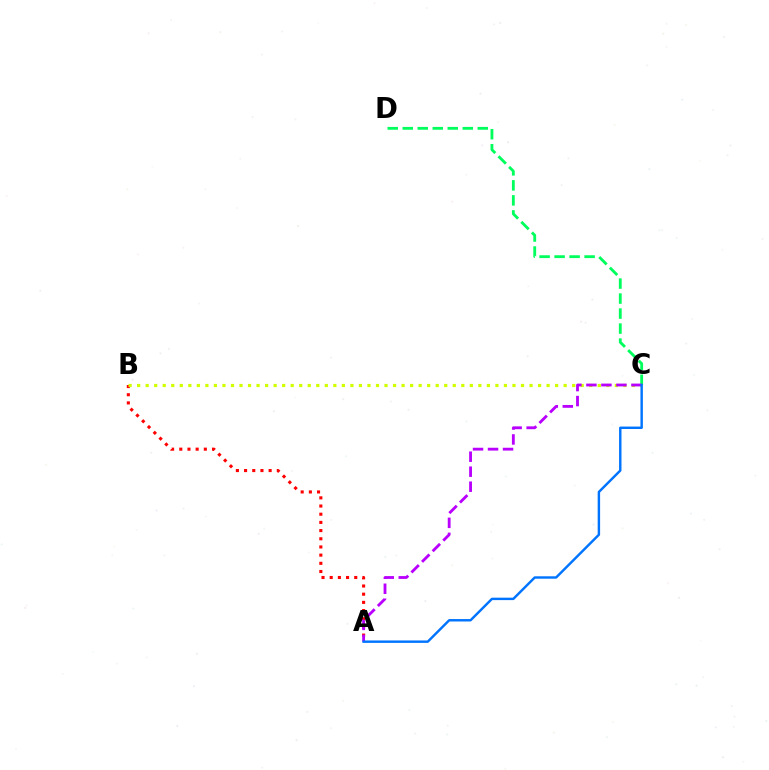{('A', 'B'): [{'color': '#ff0000', 'line_style': 'dotted', 'thickness': 2.22}], ('C', 'D'): [{'color': '#00ff5c', 'line_style': 'dashed', 'thickness': 2.04}], ('B', 'C'): [{'color': '#d1ff00', 'line_style': 'dotted', 'thickness': 2.32}], ('A', 'C'): [{'color': '#b900ff', 'line_style': 'dashed', 'thickness': 2.04}, {'color': '#0074ff', 'line_style': 'solid', 'thickness': 1.75}]}